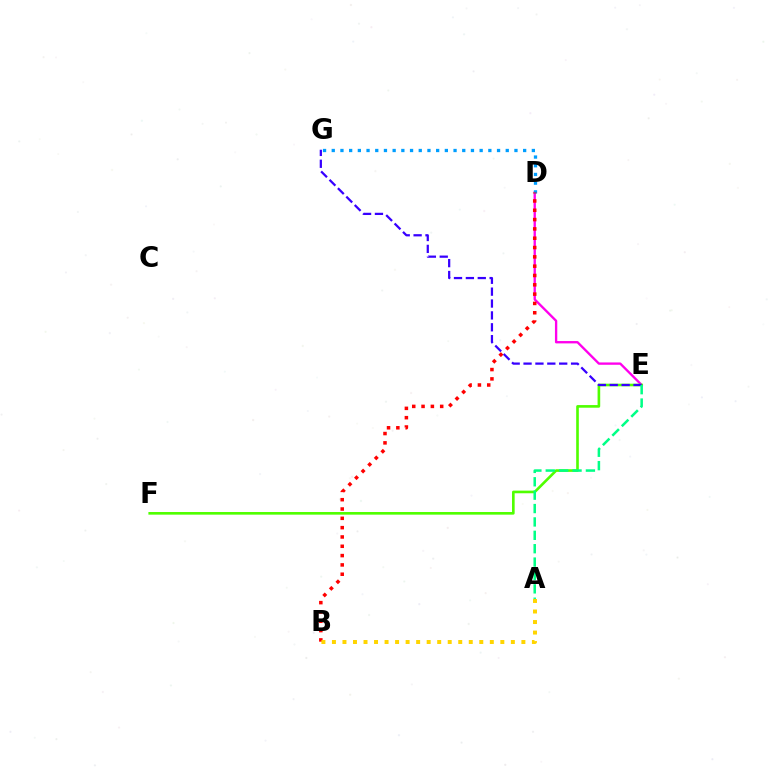{('D', 'E'): [{'color': '#ff00ed', 'line_style': 'solid', 'thickness': 1.69}], ('E', 'F'): [{'color': '#4fff00', 'line_style': 'solid', 'thickness': 1.9}], ('E', 'G'): [{'color': '#3700ff', 'line_style': 'dashed', 'thickness': 1.61}], ('D', 'G'): [{'color': '#009eff', 'line_style': 'dotted', 'thickness': 2.36}], ('A', 'E'): [{'color': '#00ff86', 'line_style': 'dashed', 'thickness': 1.82}], ('B', 'D'): [{'color': '#ff0000', 'line_style': 'dotted', 'thickness': 2.53}], ('A', 'B'): [{'color': '#ffd500', 'line_style': 'dotted', 'thickness': 2.86}]}